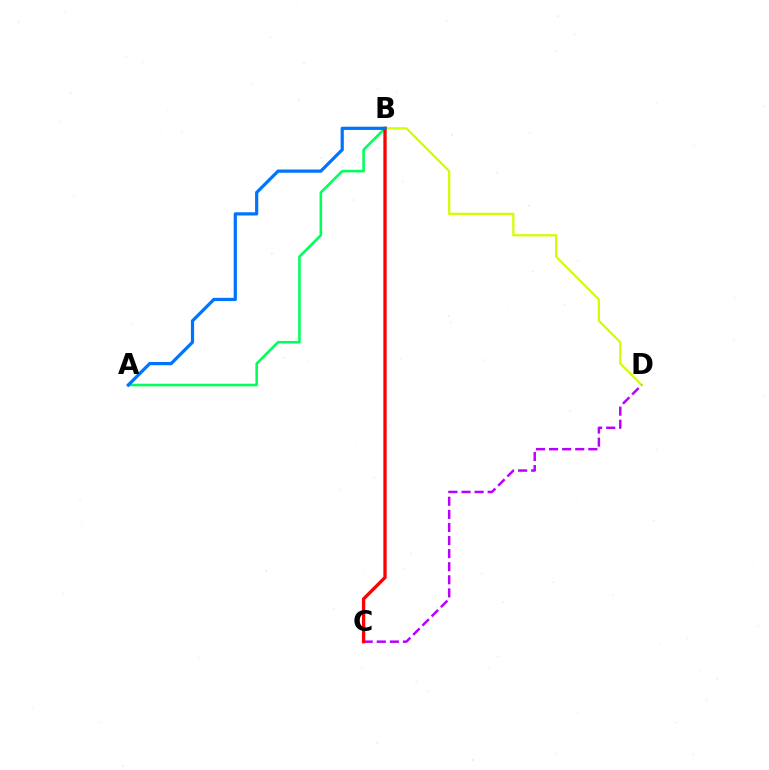{('A', 'B'): [{'color': '#00ff5c', 'line_style': 'solid', 'thickness': 1.85}, {'color': '#0074ff', 'line_style': 'solid', 'thickness': 2.31}], ('B', 'D'): [{'color': '#d1ff00', 'line_style': 'solid', 'thickness': 1.63}], ('C', 'D'): [{'color': '#b900ff', 'line_style': 'dashed', 'thickness': 1.78}], ('B', 'C'): [{'color': '#ff0000', 'line_style': 'solid', 'thickness': 2.39}]}